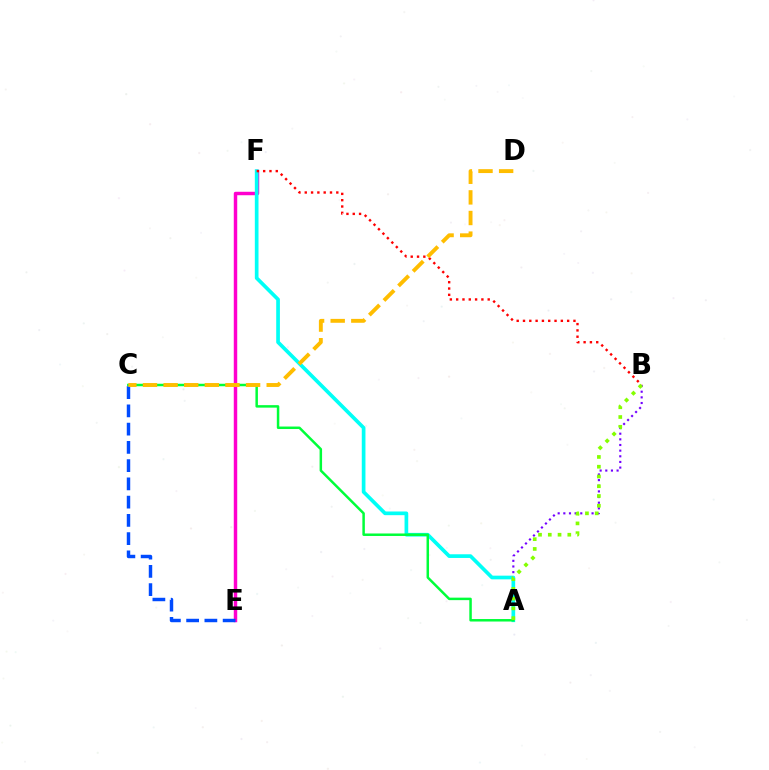{('A', 'B'): [{'color': '#7200ff', 'line_style': 'dotted', 'thickness': 1.53}, {'color': '#84ff00', 'line_style': 'dotted', 'thickness': 2.65}], ('E', 'F'): [{'color': '#ff00cf', 'line_style': 'solid', 'thickness': 2.49}], ('A', 'F'): [{'color': '#00fff6', 'line_style': 'solid', 'thickness': 2.65}], ('A', 'C'): [{'color': '#00ff39', 'line_style': 'solid', 'thickness': 1.79}], ('C', 'E'): [{'color': '#004bff', 'line_style': 'dashed', 'thickness': 2.48}], ('B', 'F'): [{'color': '#ff0000', 'line_style': 'dotted', 'thickness': 1.71}], ('C', 'D'): [{'color': '#ffbd00', 'line_style': 'dashed', 'thickness': 2.8}]}